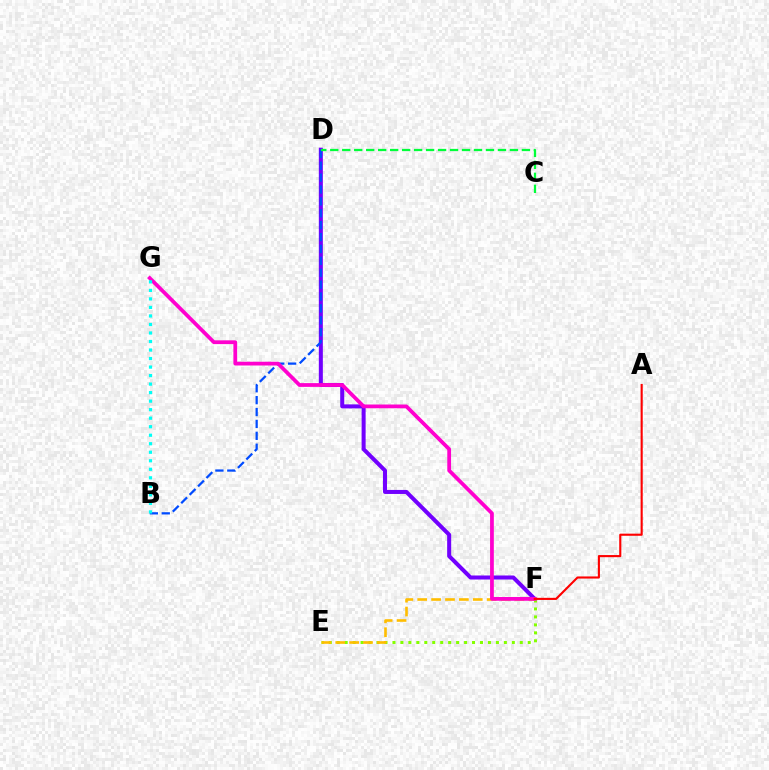{('D', 'F'): [{'color': '#7200ff', 'line_style': 'solid', 'thickness': 2.9}], ('E', 'F'): [{'color': '#84ff00', 'line_style': 'dotted', 'thickness': 2.16}, {'color': '#ffbd00', 'line_style': 'dashed', 'thickness': 1.89}], ('B', 'D'): [{'color': '#004bff', 'line_style': 'dashed', 'thickness': 1.62}], ('F', 'G'): [{'color': '#ff00cf', 'line_style': 'solid', 'thickness': 2.71}], ('B', 'G'): [{'color': '#00fff6', 'line_style': 'dotted', 'thickness': 2.31}], ('C', 'D'): [{'color': '#00ff39', 'line_style': 'dashed', 'thickness': 1.63}], ('A', 'F'): [{'color': '#ff0000', 'line_style': 'solid', 'thickness': 1.53}]}